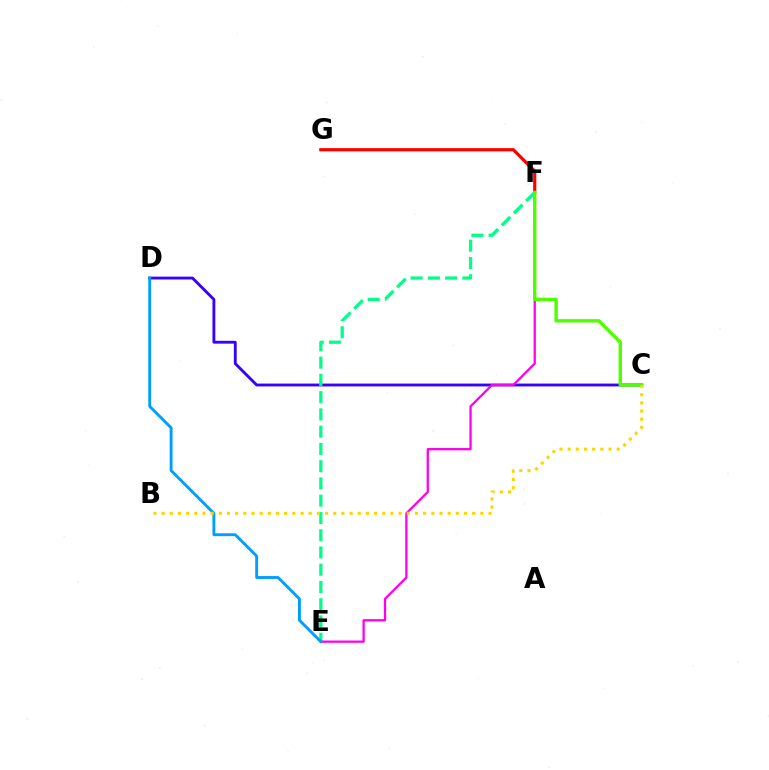{('C', 'D'): [{'color': '#3700ff', 'line_style': 'solid', 'thickness': 2.05}], ('F', 'G'): [{'color': '#ff0000', 'line_style': 'solid', 'thickness': 2.3}], ('E', 'F'): [{'color': '#00ff86', 'line_style': 'dashed', 'thickness': 2.34}, {'color': '#ff00ed', 'line_style': 'solid', 'thickness': 1.65}], ('C', 'F'): [{'color': '#4fff00', 'line_style': 'solid', 'thickness': 2.44}], ('D', 'E'): [{'color': '#009eff', 'line_style': 'solid', 'thickness': 2.07}], ('B', 'C'): [{'color': '#ffd500', 'line_style': 'dotted', 'thickness': 2.22}]}